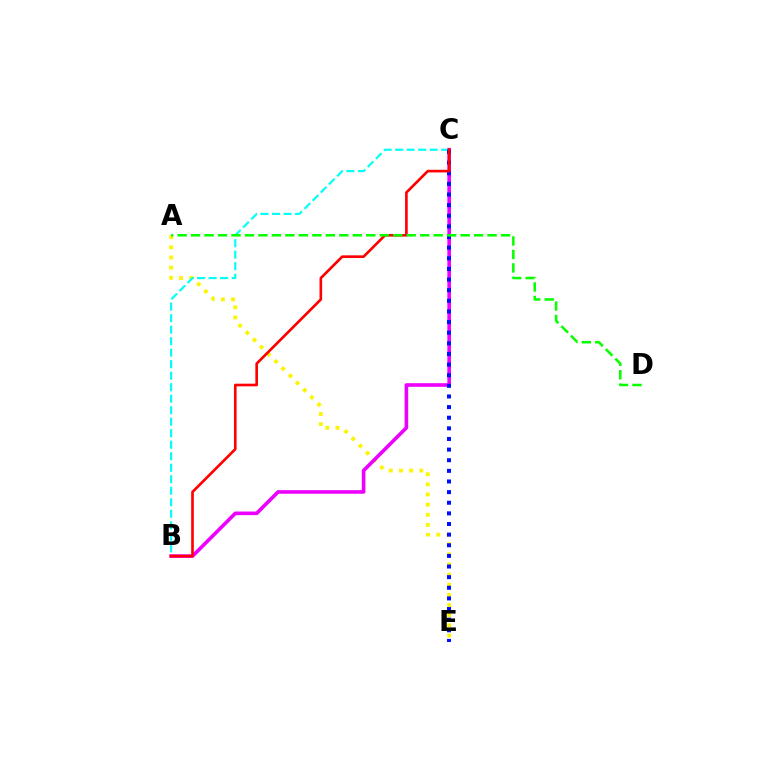{('A', 'E'): [{'color': '#fcf500', 'line_style': 'dotted', 'thickness': 2.76}], ('B', 'C'): [{'color': '#00fff6', 'line_style': 'dashed', 'thickness': 1.56}, {'color': '#ee00ff', 'line_style': 'solid', 'thickness': 2.6}, {'color': '#ff0000', 'line_style': 'solid', 'thickness': 1.91}], ('C', 'E'): [{'color': '#0010ff', 'line_style': 'dotted', 'thickness': 2.89}], ('A', 'D'): [{'color': '#08ff00', 'line_style': 'dashed', 'thickness': 1.83}]}